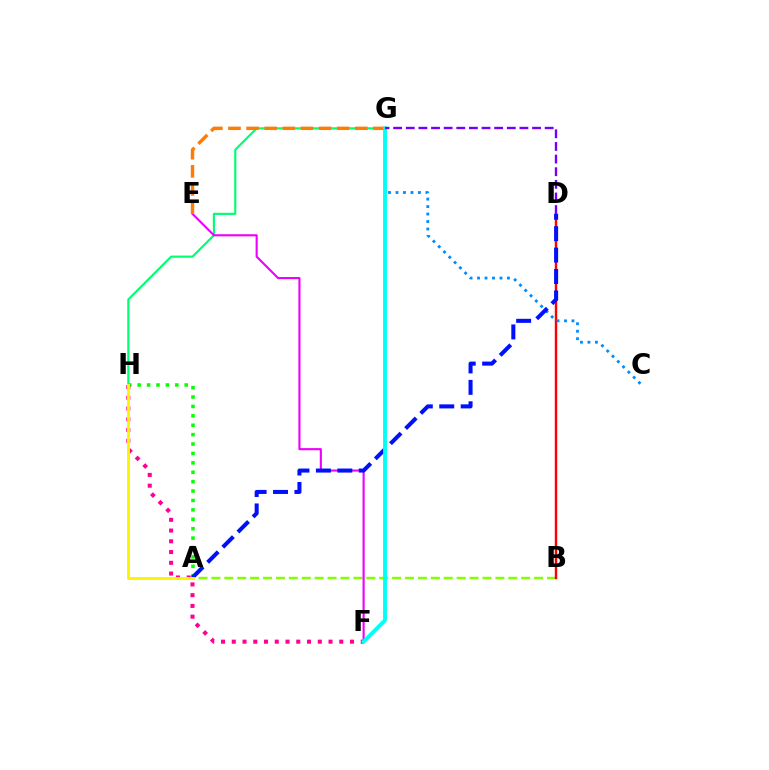{('A', 'H'): [{'color': '#08ff00', 'line_style': 'dotted', 'thickness': 2.56}, {'color': '#fcf500', 'line_style': 'solid', 'thickness': 2.11}], ('G', 'H'): [{'color': '#00ff74', 'line_style': 'solid', 'thickness': 1.56}], ('A', 'B'): [{'color': '#84ff00', 'line_style': 'dashed', 'thickness': 1.75}], ('E', 'F'): [{'color': '#ee00ff', 'line_style': 'solid', 'thickness': 1.53}], ('B', 'D'): [{'color': '#ff0000', 'line_style': 'solid', 'thickness': 1.75}], ('C', 'G'): [{'color': '#008cff', 'line_style': 'dotted', 'thickness': 2.03}], ('A', 'D'): [{'color': '#0010ff', 'line_style': 'dashed', 'thickness': 2.91}], ('E', 'G'): [{'color': '#ff7c00', 'line_style': 'dashed', 'thickness': 2.46}], ('F', 'H'): [{'color': '#ff0094', 'line_style': 'dotted', 'thickness': 2.92}], ('F', 'G'): [{'color': '#00fff6', 'line_style': 'solid', 'thickness': 2.77}], ('D', 'G'): [{'color': '#7200ff', 'line_style': 'dashed', 'thickness': 1.72}]}